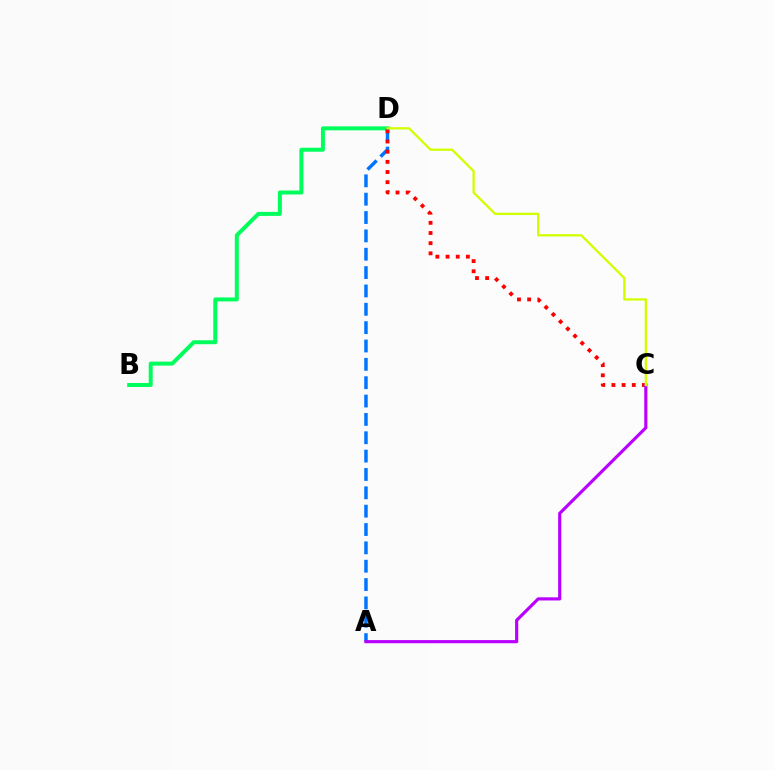{('B', 'D'): [{'color': '#00ff5c', 'line_style': 'solid', 'thickness': 2.87}], ('A', 'D'): [{'color': '#0074ff', 'line_style': 'dashed', 'thickness': 2.49}], ('C', 'D'): [{'color': '#ff0000', 'line_style': 'dotted', 'thickness': 2.76}, {'color': '#d1ff00', 'line_style': 'solid', 'thickness': 1.65}], ('A', 'C'): [{'color': '#b900ff', 'line_style': 'solid', 'thickness': 2.27}]}